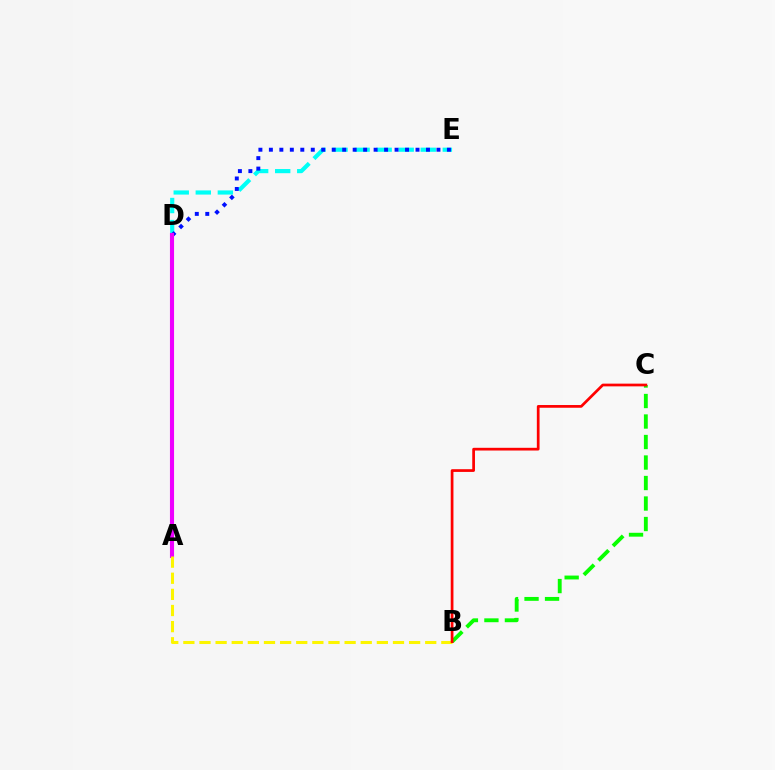{('D', 'E'): [{'color': '#00fff6', 'line_style': 'dashed', 'thickness': 3.0}, {'color': '#0010ff', 'line_style': 'dotted', 'thickness': 2.85}], ('A', 'D'): [{'color': '#ee00ff', 'line_style': 'solid', 'thickness': 2.95}], ('B', 'C'): [{'color': '#08ff00', 'line_style': 'dashed', 'thickness': 2.79}, {'color': '#ff0000', 'line_style': 'solid', 'thickness': 1.96}], ('A', 'B'): [{'color': '#fcf500', 'line_style': 'dashed', 'thickness': 2.19}]}